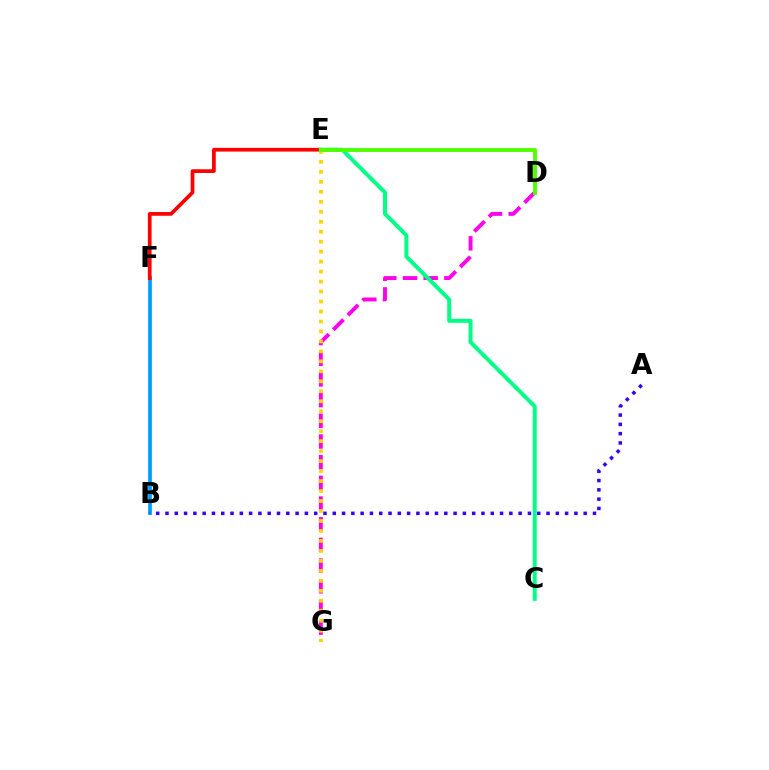{('B', 'F'): [{'color': '#009eff', 'line_style': 'solid', 'thickness': 2.68}], ('E', 'F'): [{'color': '#ff0000', 'line_style': 'solid', 'thickness': 2.68}], ('D', 'G'): [{'color': '#ff00ed', 'line_style': 'dashed', 'thickness': 2.81}], ('C', 'E'): [{'color': '#00ff86', 'line_style': 'solid', 'thickness': 2.85}], ('A', 'B'): [{'color': '#3700ff', 'line_style': 'dotted', 'thickness': 2.53}], ('E', 'G'): [{'color': '#ffd500', 'line_style': 'dotted', 'thickness': 2.71}], ('D', 'E'): [{'color': '#4fff00', 'line_style': 'solid', 'thickness': 2.81}]}